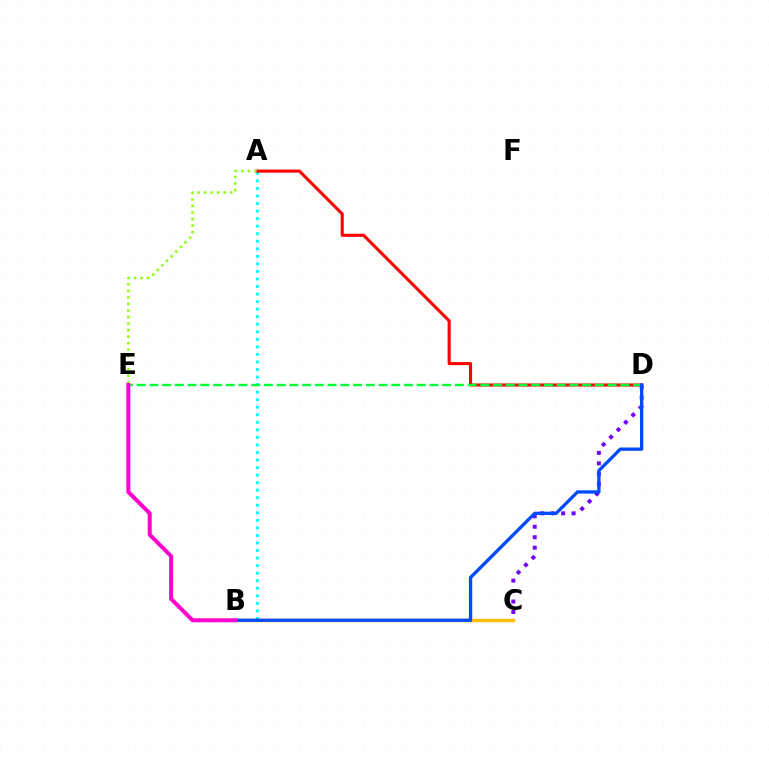{('C', 'D'): [{'color': '#7200ff', 'line_style': 'dotted', 'thickness': 2.84}], ('A', 'B'): [{'color': '#00fff6', 'line_style': 'dotted', 'thickness': 2.05}], ('A', 'D'): [{'color': '#ff0000', 'line_style': 'solid', 'thickness': 2.22}], ('B', 'C'): [{'color': '#ffbd00', 'line_style': 'solid', 'thickness': 2.48}], ('D', 'E'): [{'color': '#00ff39', 'line_style': 'dashed', 'thickness': 1.73}], ('B', 'D'): [{'color': '#004bff', 'line_style': 'solid', 'thickness': 2.38}], ('A', 'E'): [{'color': '#84ff00', 'line_style': 'dotted', 'thickness': 1.77}], ('B', 'E'): [{'color': '#ff00cf', 'line_style': 'solid', 'thickness': 2.86}]}